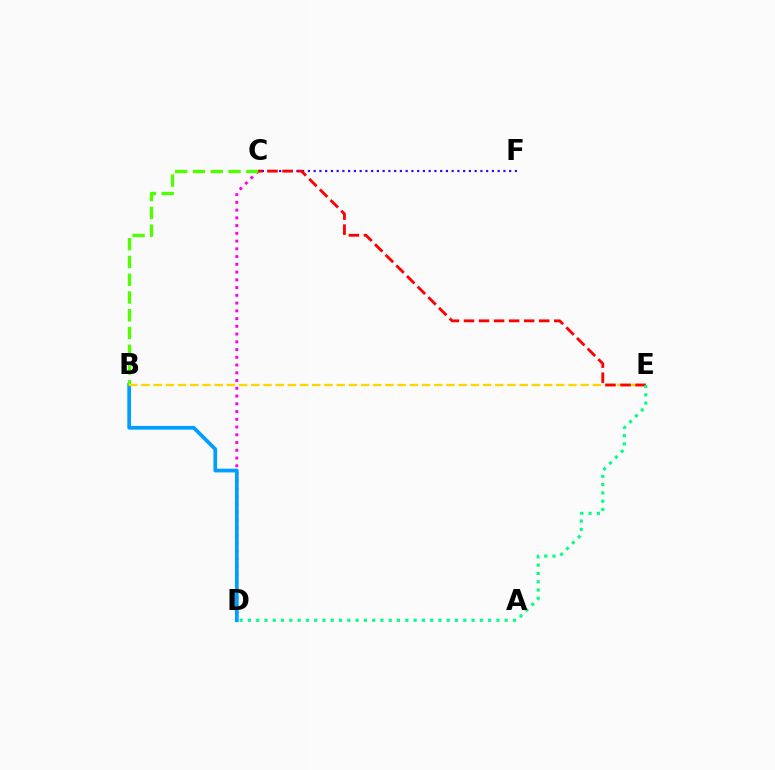{('C', 'D'): [{'color': '#ff00ed', 'line_style': 'dotted', 'thickness': 2.11}], ('B', 'D'): [{'color': '#009eff', 'line_style': 'solid', 'thickness': 2.68}], ('B', 'C'): [{'color': '#4fff00', 'line_style': 'dashed', 'thickness': 2.41}], ('B', 'E'): [{'color': '#ffd500', 'line_style': 'dashed', 'thickness': 1.66}], ('C', 'F'): [{'color': '#3700ff', 'line_style': 'dotted', 'thickness': 1.56}], ('C', 'E'): [{'color': '#ff0000', 'line_style': 'dashed', 'thickness': 2.04}], ('D', 'E'): [{'color': '#00ff86', 'line_style': 'dotted', 'thickness': 2.25}]}